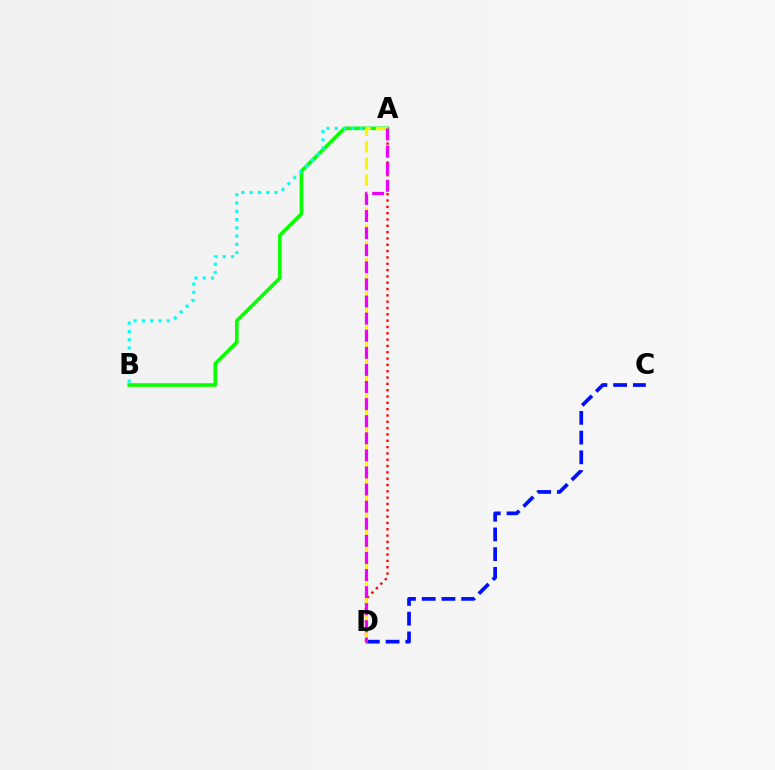{('A', 'D'): [{'color': '#ff0000', 'line_style': 'dotted', 'thickness': 1.72}, {'color': '#fcf500', 'line_style': 'dashed', 'thickness': 2.27}, {'color': '#ee00ff', 'line_style': 'dashed', 'thickness': 2.32}], ('C', 'D'): [{'color': '#0010ff', 'line_style': 'dashed', 'thickness': 2.68}], ('A', 'B'): [{'color': '#08ff00', 'line_style': 'solid', 'thickness': 2.59}, {'color': '#00fff6', 'line_style': 'dotted', 'thickness': 2.25}]}